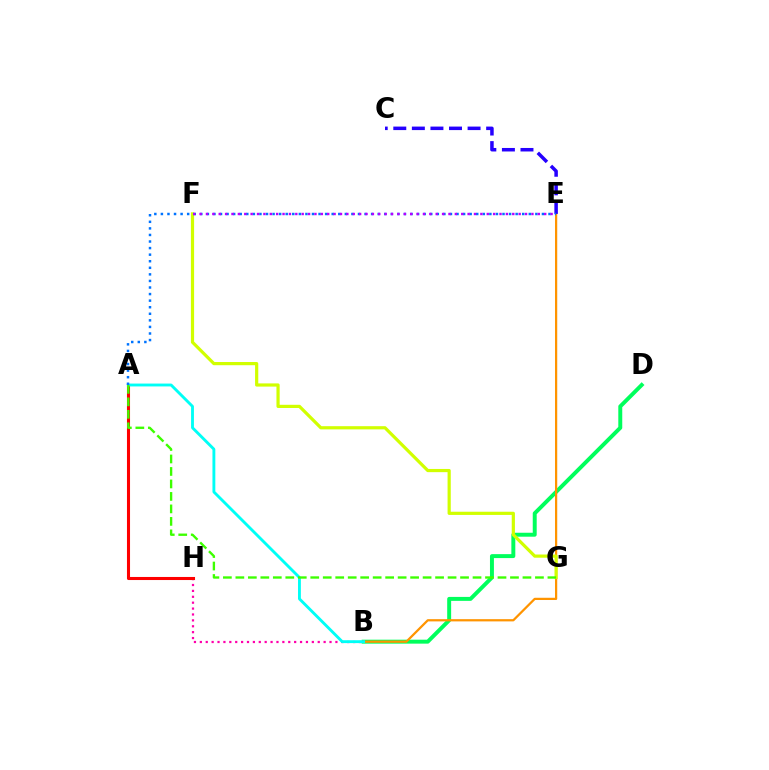{('B', 'D'): [{'color': '#00ff5c', 'line_style': 'solid', 'thickness': 2.84}], ('B', 'H'): [{'color': '#ff00ac', 'line_style': 'dotted', 'thickness': 1.6}], ('A', 'H'): [{'color': '#ff0000', 'line_style': 'solid', 'thickness': 2.21}], ('B', 'E'): [{'color': '#ff9400', 'line_style': 'solid', 'thickness': 1.61}], ('F', 'G'): [{'color': '#d1ff00', 'line_style': 'solid', 'thickness': 2.3}], ('C', 'E'): [{'color': '#2500ff', 'line_style': 'dashed', 'thickness': 2.52}], ('A', 'B'): [{'color': '#00fff6', 'line_style': 'solid', 'thickness': 2.06}], ('A', 'G'): [{'color': '#3dff00', 'line_style': 'dashed', 'thickness': 1.7}], ('A', 'E'): [{'color': '#0074ff', 'line_style': 'dotted', 'thickness': 1.78}], ('E', 'F'): [{'color': '#b900ff', 'line_style': 'dotted', 'thickness': 1.73}]}